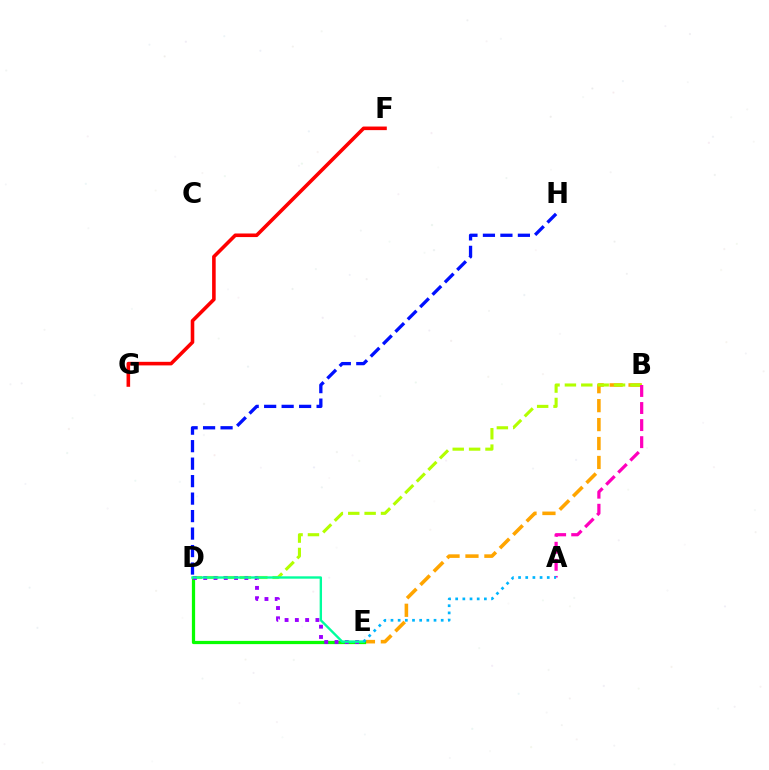{('B', 'E'): [{'color': '#ffa500', 'line_style': 'dashed', 'thickness': 2.57}], ('F', 'G'): [{'color': '#ff0000', 'line_style': 'solid', 'thickness': 2.58}], ('D', 'H'): [{'color': '#0010ff', 'line_style': 'dashed', 'thickness': 2.38}], ('D', 'E'): [{'color': '#08ff00', 'line_style': 'solid', 'thickness': 2.33}, {'color': '#9b00ff', 'line_style': 'dotted', 'thickness': 2.79}, {'color': '#00ff9d', 'line_style': 'solid', 'thickness': 1.71}], ('B', 'D'): [{'color': '#b3ff00', 'line_style': 'dashed', 'thickness': 2.23}], ('A', 'B'): [{'color': '#ff00bd', 'line_style': 'dashed', 'thickness': 2.32}], ('A', 'E'): [{'color': '#00b5ff', 'line_style': 'dotted', 'thickness': 1.95}]}